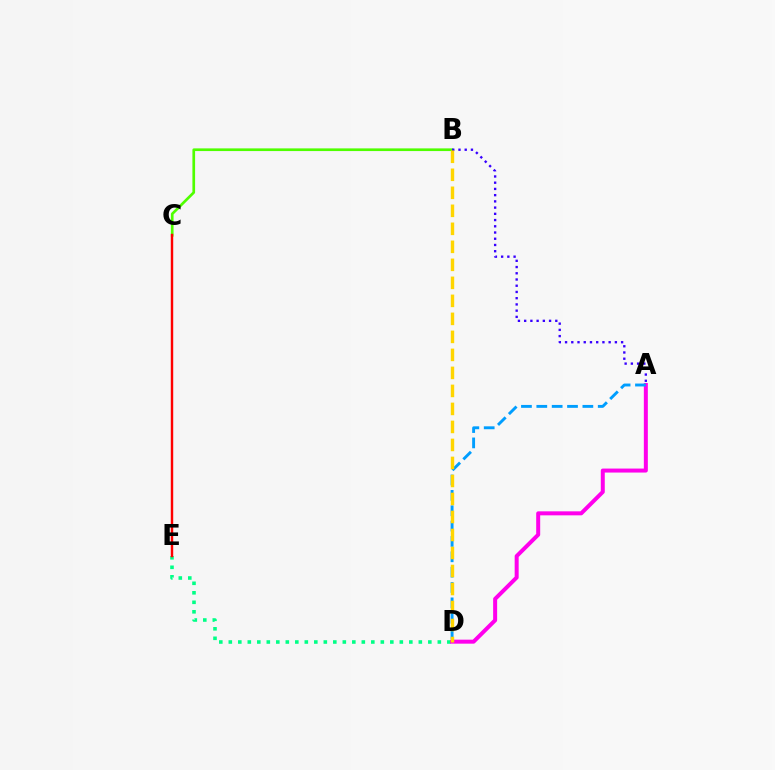{('B', 'C'): [{'color': '#4fff00', 'line_style': 'solid', 'thickness': 1.93}], ('D', 'E'): [{'color': '#00ff86', 'line_style': 'dotted', 'thickness': 2.58}], ('A', 'B'): [{'color': '#3700ff', 'line_style': 'dotted', 'thickness': 1.69}], ('C', 'E'): [{'color': '#ff0000', 'line_style': 'solid', 'thickness': 1.74}], ('A', 'D'): [{'color': '#ff00ed', 'line_style': 'solid', 'thickness': 2.88}, {'color': '#009eff', 'line_style': 'dashed', 'thickness': 2.09}], ('B', 'D'): [{'color': '#ffd500', 'line_style': 'dashed', 'thickness': 2.45}]}